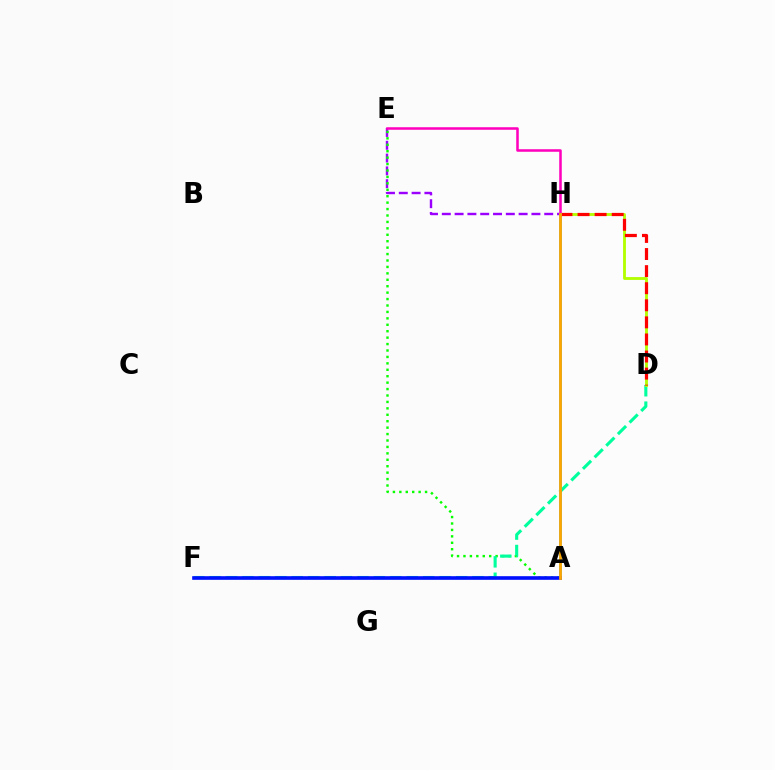{('E', 'H'): [{'color': '#9b00ff', 'line_style': 'dashed', 'thickness': 1.74}, {'color': '#ff00bd', 'line_style': 'solid', 'thickness': 1.83}], ('A', 'E'): [{'color': '#08ff00', 'line_style': 'dotted', 'thickness': 1.75}], ('D', 'F'): [{'color': '#00ff9d', 'line_style': 'dashed', 'thickness': 2.23}], ('D', 'H'): [{'color': '#b3ff00', 'line_style': 'solid', 'thickness': 2.04}, {'color': '#ff0000', 'line_style': 'dashed', 'thickness': 2.32}], ('A', 'H'): [{'color': '#00b5ff', 'line_style': 'solid', 'thickness': 1.89}, {'color': '#ffa500', 'line_style': 'solid', 'thickness': 2.0}], ('A', 'F'): [{'color': '#0010ff', 'line_style': 'solid', 'thickness': 2.62}]}